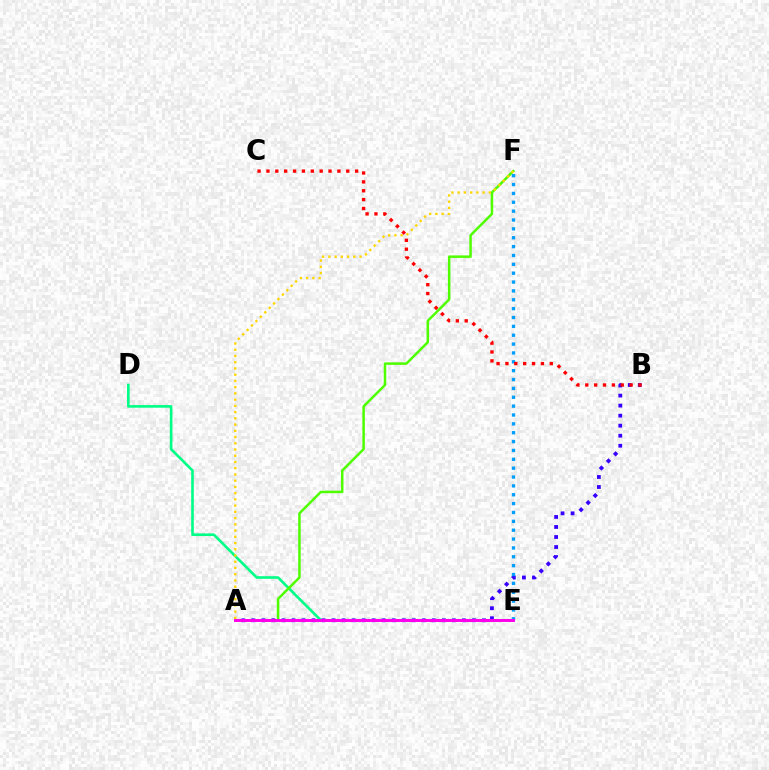{('D', 'E'): [{'color': '#00ff86', 'line_style': 'solid', 'thickness': 1.9}], ('A', 'F'): [{'color': '#4fff00', 'line_style': 'solid', 'thickness': 1.81}, {'color': '#ffd500', 'line_style': 'dotted', 'thickness': 1.69}], ('A', 'B'): [{'color': '#3700ff', 'line_style': 'dotted', 'thickness': 2.72}], ('E', 'F'): [{'color': '#009eff', 'line_style': 'dotted', 'thickness': 2.41}], ('A', 'E'): [{'color': '#ff00ed', 'line_style': 'solid', 'thickness': 2.13}], ('B', 'C'): [{'color': '#ff0000', 'line_style': 'dotted', 'thickness': 2.41}]}